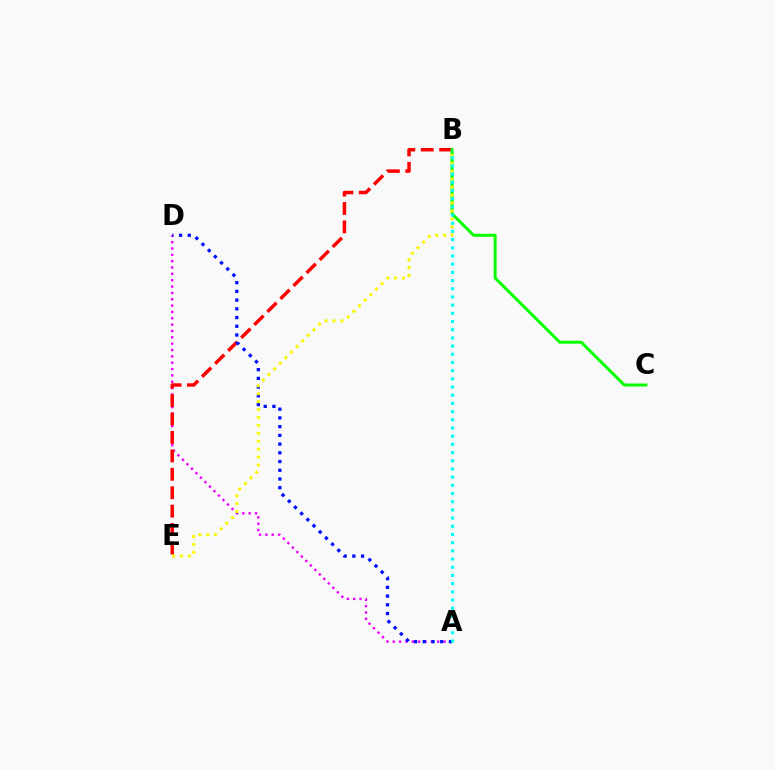{('A', 'D'): [{'color': '#ee00ff', 'line_style': 'dotted', 'thickness': 1.72}, {'color': '#0010ff', 'line_style': 'dotted', 'thickness': 2.37}], ('B', 'E'): [{'color': '#ff0000', 'line_style': 'dashed', 'thickness': 2.5}, {'color': '#fcf500', 'line_style': 'dotted', 'thickness': 2.15}], ('B', 'C'): [{'color': '#08ff00', 'line_style': 'solid', 'thickness': 2.16}], ('A', 'B'): [{'color': '#00fff6', 'line_style': 'dotted', 'thickness': 2.23}]}